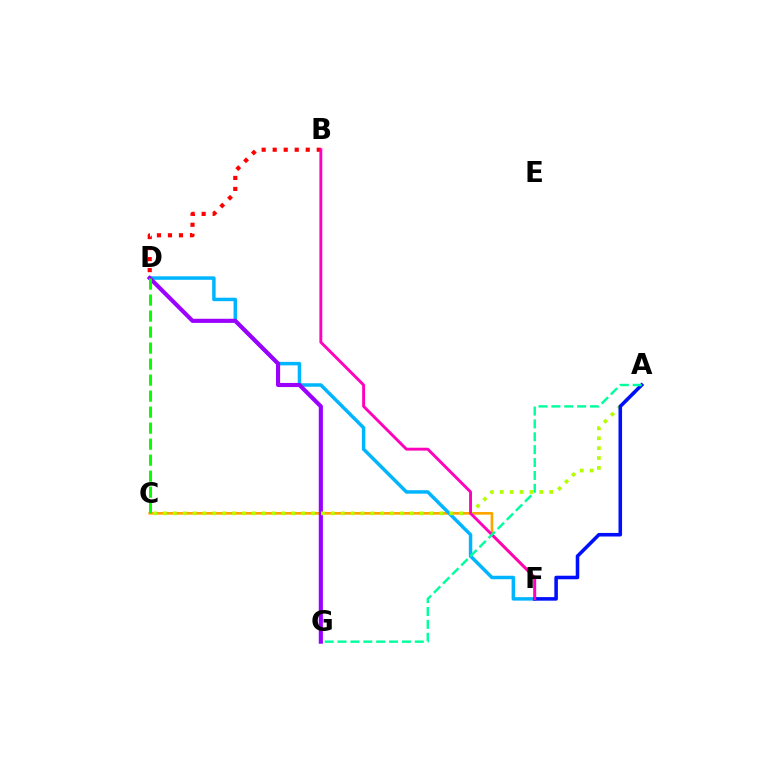{('C', 'F'): [{'color': '#ffa500', 'line_style': 'solid', 'thickness': 1.91}], ('D', 'F'): [{'color': '#00b5ff', 'line_style': 'solid', 'thickness': 2.5}], ('D', 'G'): [{'color': '#9b00ff', 'line_style': 'solid', 'thickness': 2.98}], ('C', 'D'): [{'color': '#08ff00', 'line_style': 'dashed', 'thickness': 2.17}], ('B', 'D'): [{'color': '#ff0000', 'line_style': 'dotted', 'thickness': 2.99}], ('A', 'C'): [{'color': '#b3ff00', 'line_style': 'dotted', 'thickness': 2.68}], ('A', 'F'): [{'color': '#0010ff', 'line_style': 'solid', 'thickness': 2.57}], ('B', 'F'): [{'color': '#ff00bd', 'line_style': 'solid', 'thickness': 2.08}], ('A', 'G'): [{'color': '#00ff9d', 'line_style': 'dashed', 'thickness': 1.75}]}